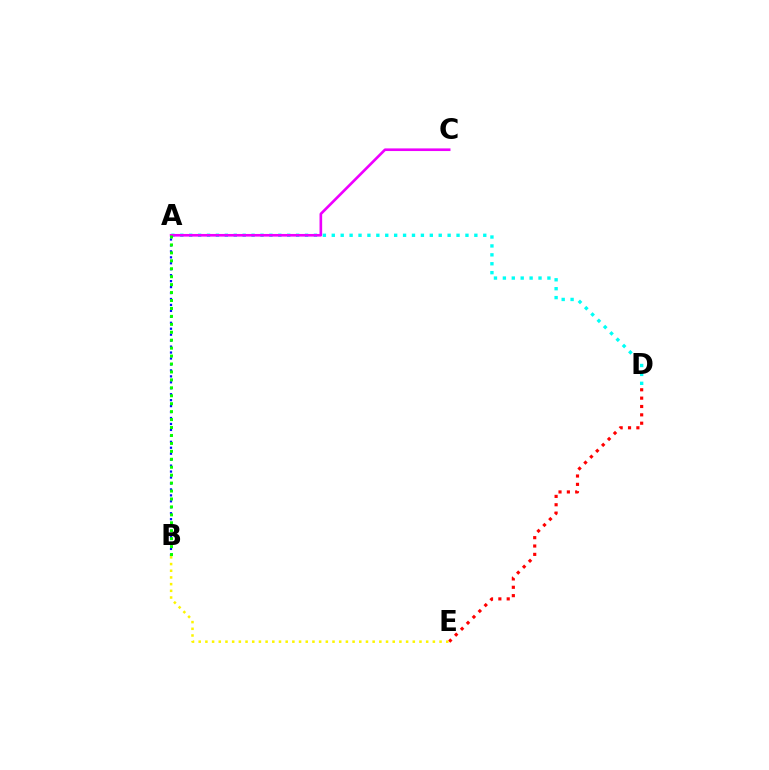{('A', 'B'): [{'color': '#0010ff', 'line_style': 'dotted', 'thickness': 1.62}, {'color': '#08ff00', 'line_style': 'dotted', 'thickness': 2.16}], ('D', 'E'): [{'color': '#ff0000', 'line_style': 'dotted', 'thickness': 2.27}], ('A', 'D'): [{'color': '#00fff6', 'line_style': 'dotted', 'thickness': 2.42}], ('A', 'C'): [{'color': '#ee00ff', 'line_style': 'solid', 'thickness': 1.9}], ('B', 'E'): [{'color': '#fcf500', 'line_style': 'dotted', 'thickness': 1.82}]}